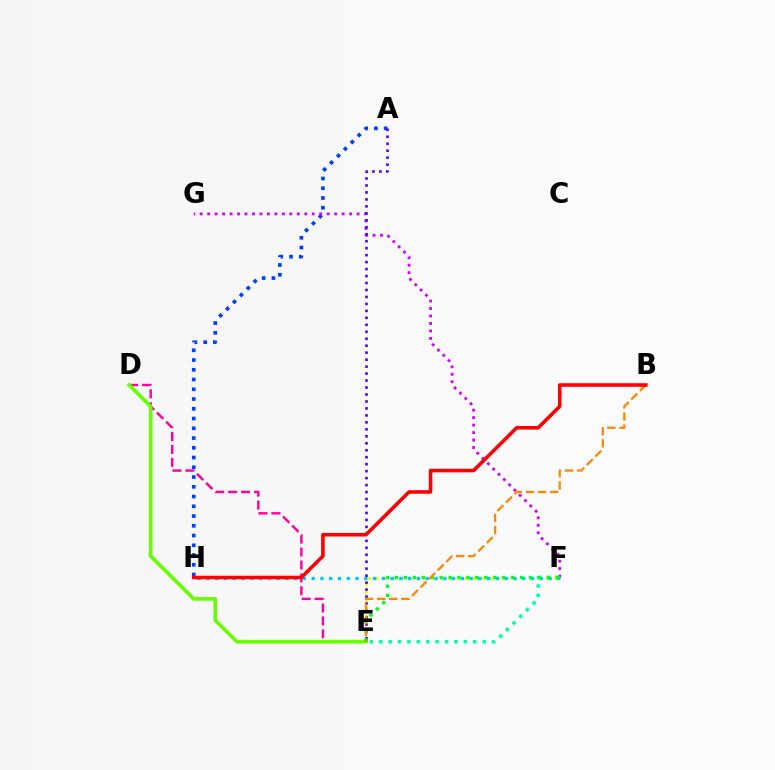{('D', 'E'): [{'color': '#ff00a0', 'line_style': 'dashed', 'thickness': 1.75}, {'color': '#66ff00', 'line_style': 'solid', 'thickness': 2.61}], ('E', 'F'): [{'color': '#eeff00', 'line_style': 'dotted', 'thickness': 2.21}, {'color': '#00ffaf', 'line_style': 'dotted', 'thickness': 2.55}, {'color': '#00ff27', 'line_style': 'dotted', 'thickness': 2.43}], ('A', 'H'): [{'color': '#003fff', 'line_style': 'dotted', 'thickness': 2.65}], ('F', 'G'): [{'color': '#d600ff', 'line_style': 'dotted', 'thickness': 2.03}], ('F', 'H'): [{'color': '#00c7ff', 'line_style': 'dotted', 'thickness': 2.38}], ('A', 'E'): [{'color': '#4f00ff', 'line_style': 'dotted', 'thickness': 1.89}], ('B', 'E'): [{'color': '#ff8800', 'line_style': 'dashed', 'thickness': 1.64}], ('B', 'H'): [{'color': '#ff0000', 'line_style': 'solid', 'thickness': 2.57}]}